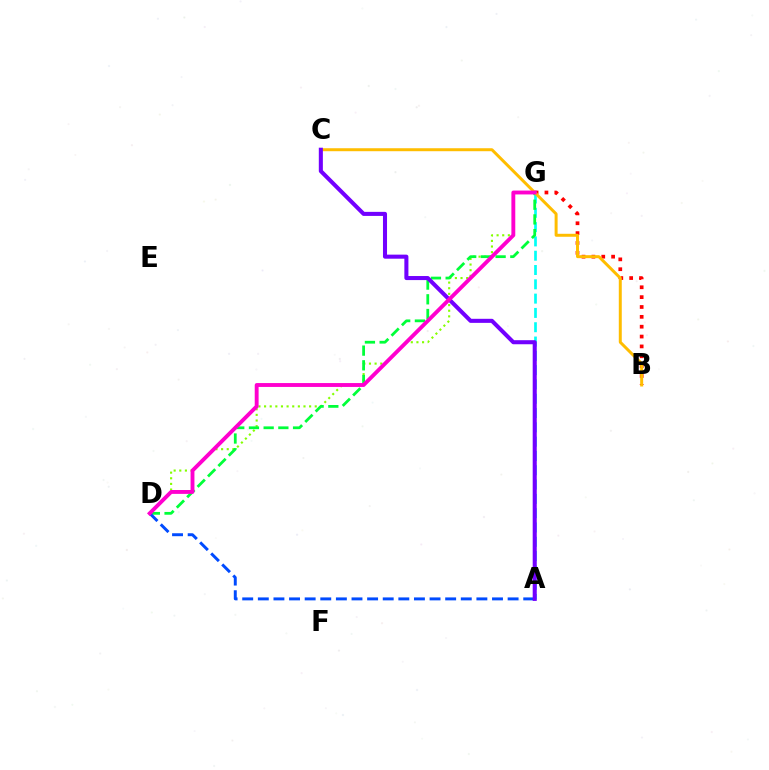{('A', 'G'): [{'color': '#00fff6', 'line_style': 'dashed', 'thickness': 1.94}], ('D', 'G'): [{'color': '#84ff00', 'line_style': 'dotted', 'thickness': 1.53}, {'color': '#00ff39', 'line_style': 'dashed', 'thickness': 2.0}, {'color': '#ff00cf', 'line_style': 'solid', 'thickness': 2.79}], ('B', 'G'): [{'color': '#ff0000', 'line_style': 'dotted', 'thickness': 2.68}], ('B', 'C'): [{'color': '#ffbd00', 'line_style': 'solid', 'thickness': 2.14}], ('A', 'D'): [{'color': '#004bff', 'line_style': 'dashed', 'thickness': 2.12}], ('A', 'C'): [{'color': '#7200ff', 'line_style': 'solid', 'thickness': 2.92}]}